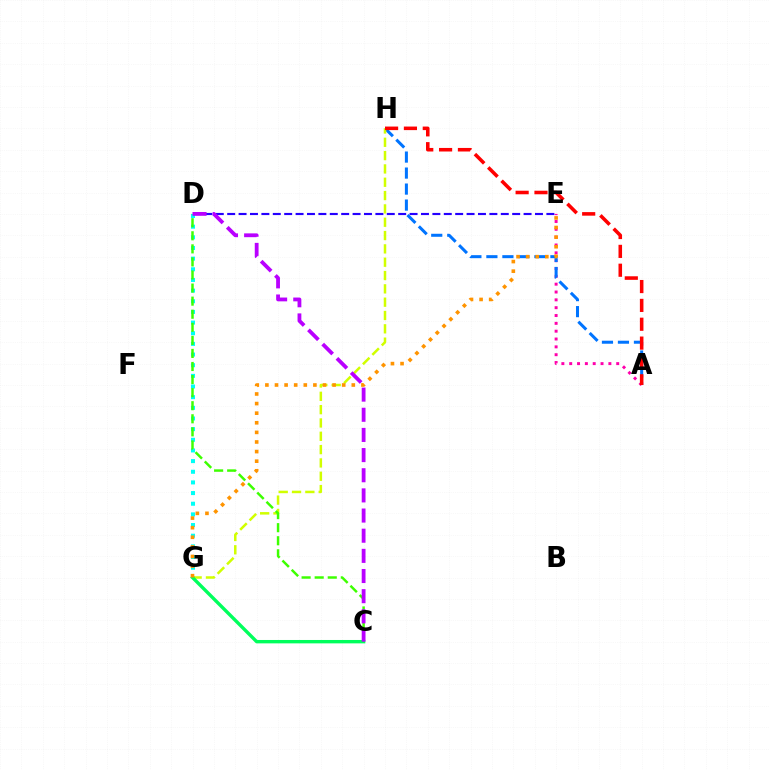{('A', 'E'): [{'color': '#ff00ac', 'line_style': 'dotted', 'thickness': 2.13}], ('D', 'G'): [{'color': '#00fff6', 'line_style': 'dotted', 'thickness': 2.9}], ('A', 'H'): [{'color': '#0074ff', 'line_style': 'dashed', 'thickness': 2.17}, {'color': '#ff0000', 'line_style': 'dashed', 'thickness': 2.56}], ('G', 'H'): [{'color': '#d1ff00', 'line_style': 'dashed', 'thickness': 1.81}], ('C', 'G'): [{'color': '#00ff5c', 'line_style': 'solid', 'thickness': 2.44}], ('E', 'G'): [{'color': '#ff9400', 'line_style': 'dotted', 'thickness': 2.61}], ('D', 'E'): [{'color': '#2500ff', 'line_style': 'dashed', 'thickness': 1.55}], ('C', 'D'): [{'color': '#3dff00', 'line_style': 'dashed', 'thickness': 1.78}, {'color': '#b900ff', 'line_style': 'dashed', 'thickness': 2.74}]}